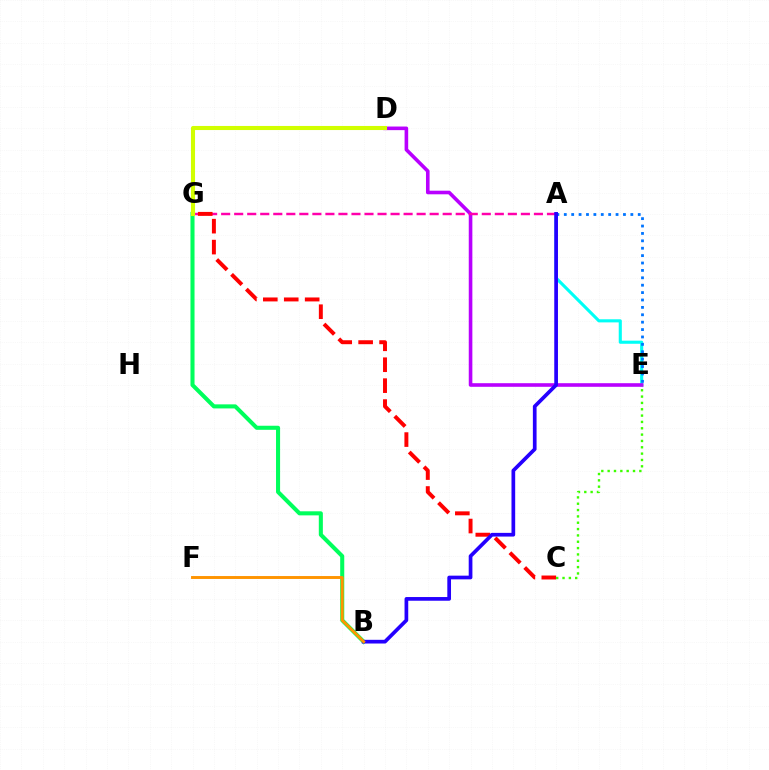{('A', 'E'): [{'color': '#00fff6', 'line_style': 'solid', 'thickness': 2.24}, {'color': '#0074ff', 'line_style': 'dotted', 'thickness': 2.01}], ('D', 'E'): [{'color': '#b900ff', 'line_style': 'solid', 'thickness': 2.59}], ('A', 'G'): [{'color': '#ff00ac', 'line_style': 'dashed', 'thickness': 1.77}], ('B', 'G'): [{'color': '#00ff5c', 'line_style': 'solid', 'thickness': 2.92}], ('C', 'G'): [{'color': '#ff0000', 'line_style': 'dashed', 'thickness': 2.84}], ('C', 'E'): [{'color': '#3dff00', 'line_style': 'dotted', 'thickness': 1.72}], ('A', 'B'): [{'color': '#2500ff', 'line_style': 'solid', 'thickness': 2.66}], ('B', 'F'): [{'color': '#ff9400', 'line_style': 'solid', 'thickness': 2.1}], ('D', 'G'): [{'color': '#d1ff00', 'line_style': 'solid', 'thickness': 2.94}]}